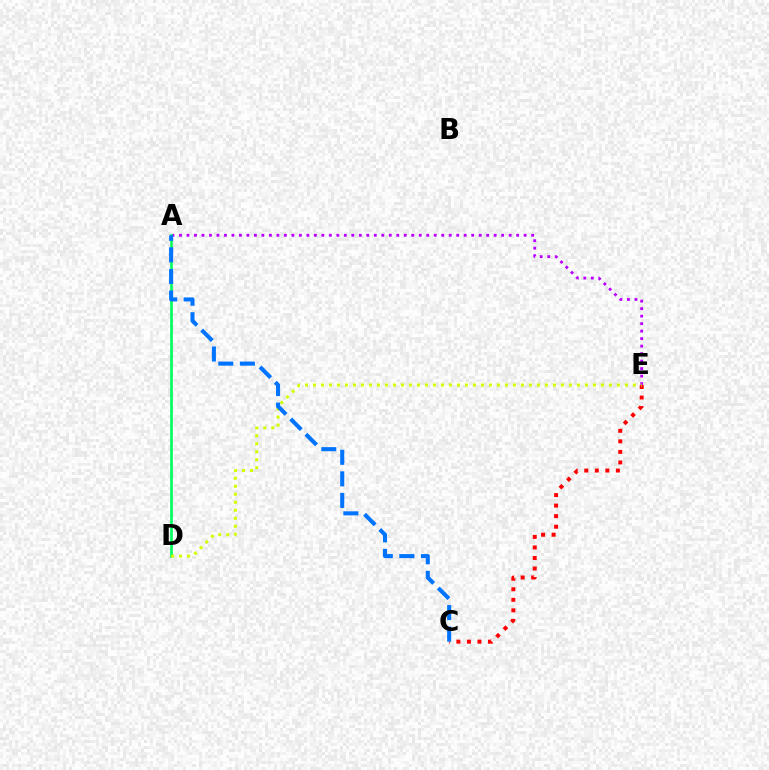{('C', 'E'): [{'color': '#ff0000', 'line_style': 'dotted', 'thickness': 2.86}], ('A', 'E'): [{'color': '#b900ff', 'line_style': 'dotted', 'thickness': 2.04}], ('A', 'D'): [{'color': '#00ff5c', 'line_style': 'solid', 'thickness': 1.9}], ('D', 'E'): [{'color': '#d1ff00', 'line_style': 'dotted', 'thickness': 2.17}], ('A', 'C'): [{'color': '#0074ff', 'line_style': 'dashed', 'thickness': 2.93}]}